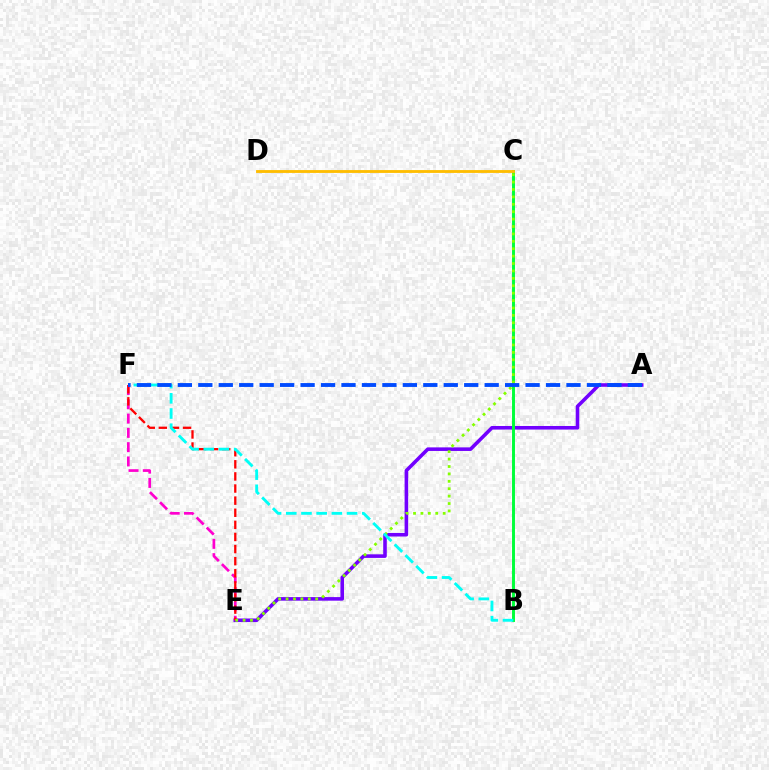{('A', 'E'): [{'color': '#7200ff', 'line_style': 'solid', 'thickness': 2.58}], ('B', 'C'): [{'color': '#00ff39', 'line_style': 'solid', 'thickness': 2.11}], ('E', 'F'): [{'color': '#ff00cf', 'line_style': 'dashed', 'thickness': 1.94}, {'color': '#ff0000', 'line_style': 'dashed', 'thickness': 1.64}], ('C', 'E'): [{'color': '#84ff00', 'line_style': 'dotted', 'thickness': 2.01}], ('B', 'F'): [{'color': '#00fff6', 'line_style': 'dashed', 'thickness': 2.06}], ('A', 'F'): [{'color': '#004bff', 'line_style': 'dashed', 'thickness': 2.78}], ('C', 'D'): [{'color': '#ffbd00', 'line_style': 'solid', 'thickness': 2.05}]}